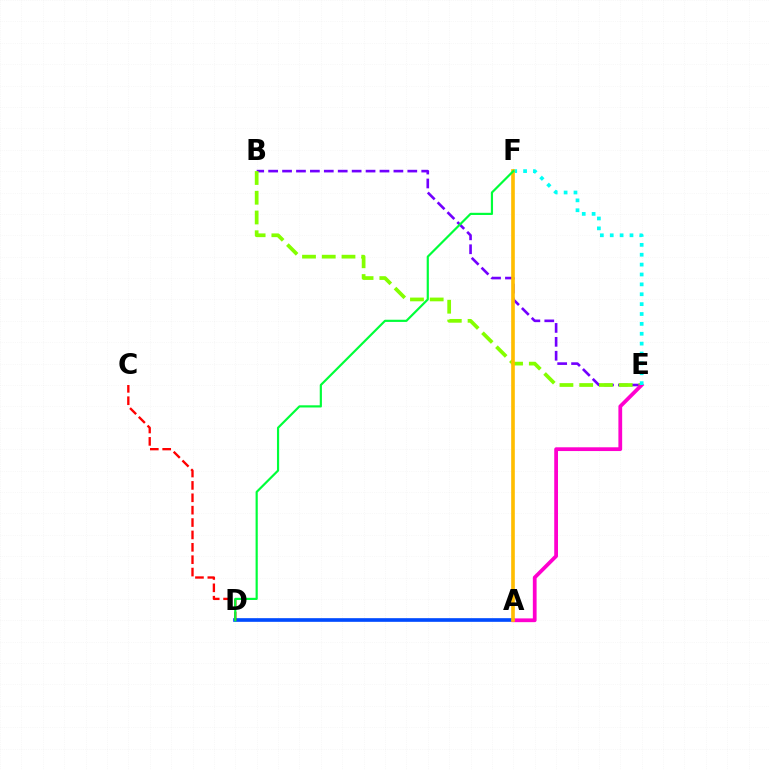{('A', 'D'): [{'color': '#004bff', 'line_style': 'solid', 'thickness': 2.63}], ('B', 'E'): [{'color': '#7200ff', 'line_style': 'dashed', 'thickness': 1.89}, {'color': '#84ff00', 'line_style': 'dashed', 'thickness': 2.68}], ('A', 'E'): [{'color': '#ff00cf', 'line_style': 'solid', 'thickness': 2.71}], ('E', 'F'): [{'color': '#00fff6', 'line_style': 'dotted', 'thickness': 2.68}], ('A', 'F'): [{'color': '#ffbd00', 'line_style': 'solid', 'thickness': 2.62}], ('C', 'D'): [{'color': '#ff0000', 'line_style': 'dashed', 'thickness': 1.68}], ('D', 'F'): [{'color': '#00ff39', 'line_style': 'solid', 'thickness': 1.57}]}